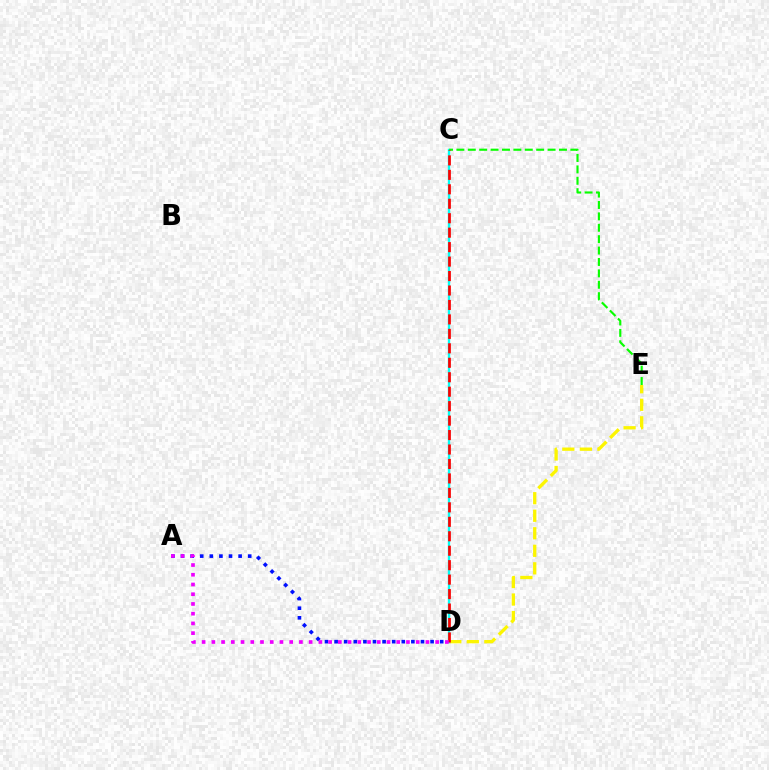{('D', 'E'): [{'color': '#fcf500', 'line_style': 'dashed', 'thickness': 2.38}], ('C', 'D'): [{'color': '#00fff6', 'line_style': 'solid', 'thickness': 1.7}, {'color': '#ff0000', 'line_style': 'dashed', 'thickness': 1.96}], ('A', 'D'): [{'color': '#0010ff', 'line_style': 'dotted', 'thickness': 2.61}, {'color': '#ee00ff', 'line_style': 'dotted', 'thickness': 2.64}], ('C', 'E'): [{'color': '#08ff00', 'line_style': 'dashed', 'thickness': 1.55}]}